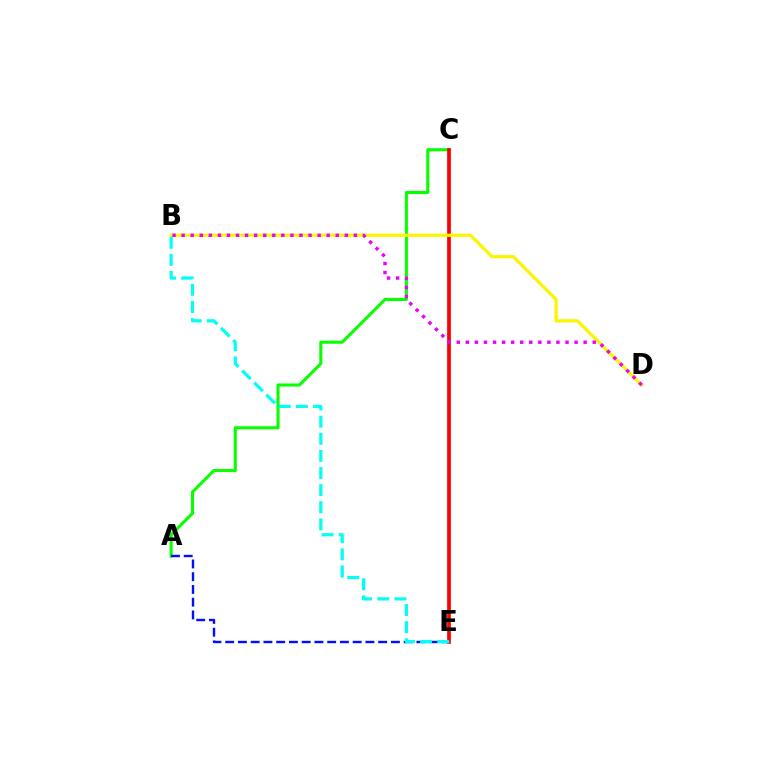{('A', 'C'): [{'color': '#08ff00', 'line_style': 'solid', 'thickness': 2.21}], ('C', 'E'): [{'color': '#ff0000', 'line_style': 'solid', 'thickness': 2.67}], ('A', 'E'): [{'color': '#0010ff', 'line_style': 'dashed', 'thickness': 1.73}], ('B', 'D'): [{'color': '#fcf500', 'line_style': 'solid', 'thickness': 2.33}, {'color': '#ee00ff', 'line_style': 'dotted', 'thickness': 2.46}], ('B', 'E'): [{'color': '#00fff6', 'line_style': 'dashed', 'thickness': 2.33}]}